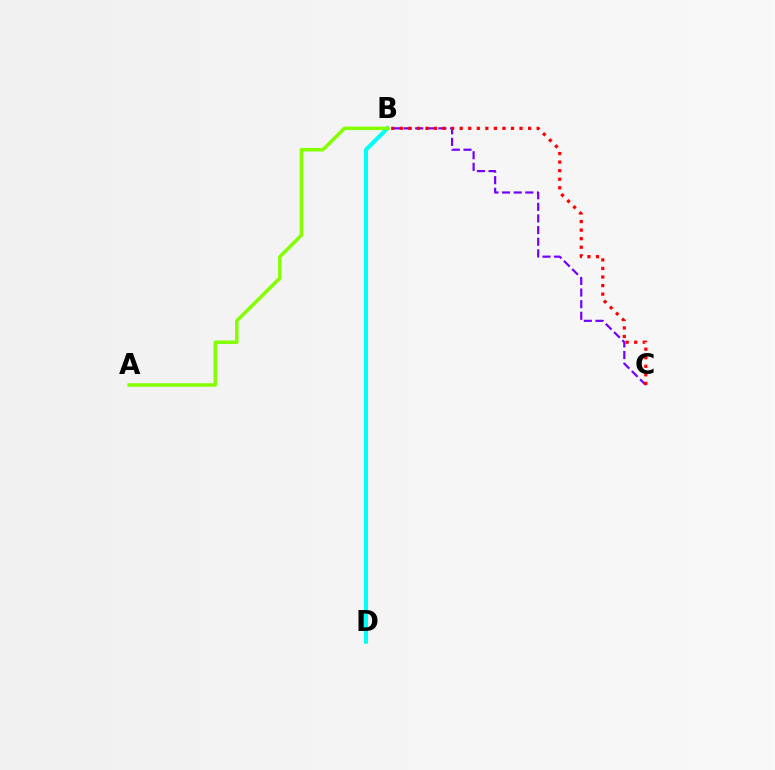{('B', 'C'): [{'color': '#7200ff', 'line_style': 'dashed', 'thickness': 1.58}, {'color': '#ff0000', 'line_style': 'dotted', 'thickness': 2.32}], ('B', 'D'): [{'color': '#00fff6', 'line_style': 'solid', 'thickness': 2.96}], ('A', 'B'): [{'color': '#84ff00', 'line_style': 'solid', 'thickness': 2.53}]}